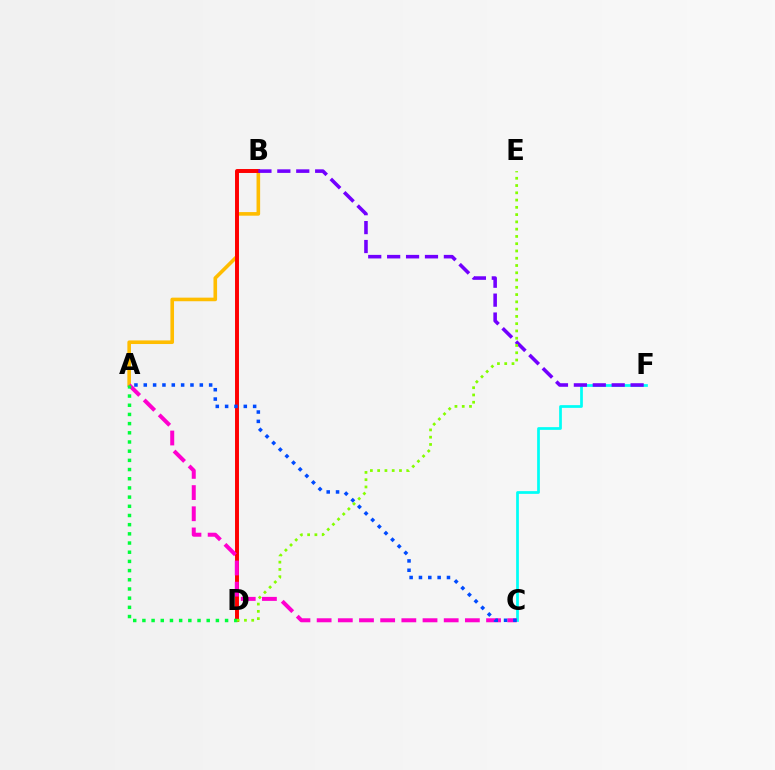{('A', 'B'): [{'color': '#ffbd00', 'line_style': 'solid', 'thickness': 2.59}], ('C', 'F'): [{'color': '#00fff6', 'line_style': 'solid', 'thickness': 1.96}], ('B', 'D'): [{'color': '#ff0000', 'line_style': 'solid', 'thickness': 2.84}], ('A', 'C'): [{'color': '#ff00cf', 'line_style': 'dashed', 'thickness': 2.88}, {'color': '#004bff', 'line_style': 'dotted', 'thickness': 2.54}], ('A', 'D'): [{'color': '#00ff39', 'line_style': 'dotted', 'thickness': 2.5}], ('B', 'F'): [{'color': '#7200ff', 'line_style': 'dashed', 'thickness': 2.57}], ('D', 'E'): [{'color': '#84ff00', 'line_style': 'dotted', 'thickness': 1.98}]}